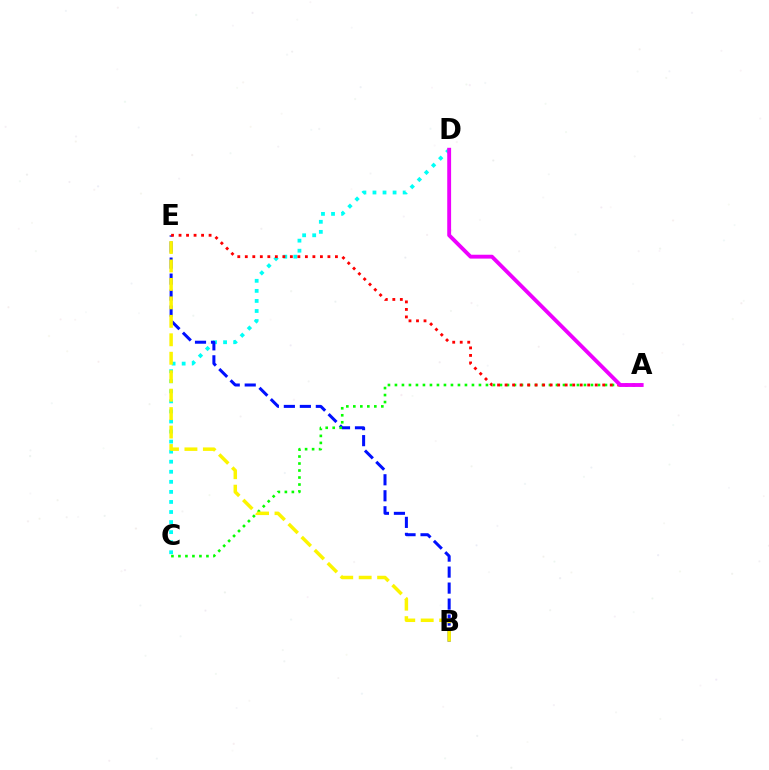{('C', 'D'): [{'color': '#00fff6', 'line_style': 'dotted', 'thickness': 2.73}], ('B', 'E'): [{'color': '#0010ff', 'line_style': 'dashed', 'thickness': 2.17}, {'color': '#fcf500', 'line_style': 'dashed', 'thickness': 2.51}], ('A', 'C'): [{'color': '#08ff00', 'line_style': 'dotted', 'thickness': 1.9}], ('A', 'E'): [{'color': '#ff0000', 'line_style': 'dotted', 'thickness': 2.04}], ('A', 'D'): [{'color': '#ee00ff', 'line_style': 'solid', 'thickness': 2.78}]}